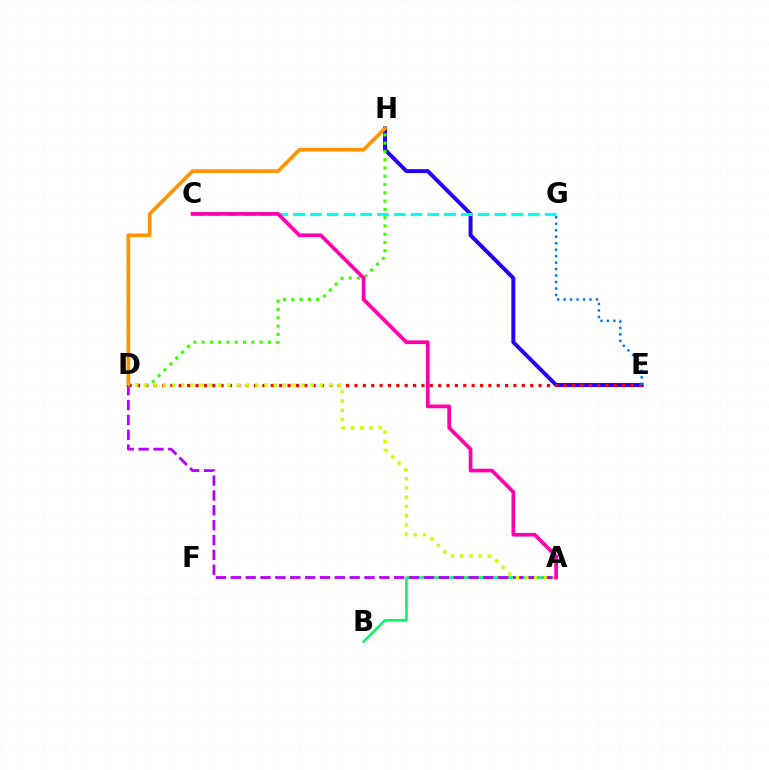{('E', 'H'): [{'color': '#2500ff', 'line_style': 'solid', 'thickness': 2.84}], ('C', 'G'): [{'color': '#00fff6', 'line_style': 'dashed', 'thickness': 2.28}], ('D', 'H'): [{'color': '#3dff00', 'line_style': 'dotted', 'thickness': 2.25}, {'color': '#ff9400', 'line_style': 'solid', 'thickness': 2.63}], ('D', 'E'): [{'color': '#ff0000', 'line_style': 'dotted', 'thickness': 2.27}], ('A', 'B'): [{'color': '#00ff5c', 'line_style': 'solid', 'thickness': 1.86}], ('A', 'D'): [{'color': '#b900ff', 'line_style': 'dashed', 'thickness': 2.02}, {'color': '#d1ff00', 'line_style': 'dotted', 'thickness': 2.51}], ('E', 'G'): [{'color': '#0074ff', 'line_style': 'dotted', 'thickness': 1.76}], ('A', 'C'): [{'color': '#ff00ac', 'line_style': 'solid', 'thickness': 2.67}]}